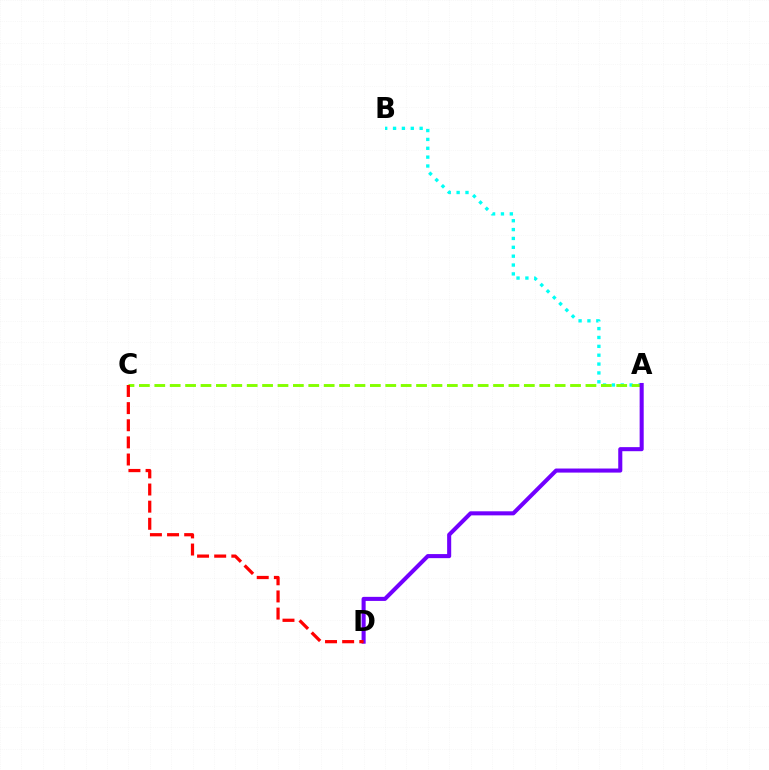{('A', 'B'): [{'color': '#00fff6', 'line_style': 'dotted', 'thickness': 2.41}], ('A', 'C'): [{'color': '#84ff00', 'line_style': 'dashed', 'thickness': 2.09}], ('A', 'D'): [{'color': '#7200ff', 'line_style': 'solid', 'thickness': 2.93}], ('C', 'D'): [{'color': '#ff0000', 'line_style': 'dashed', 'thickness': 2.33}]}